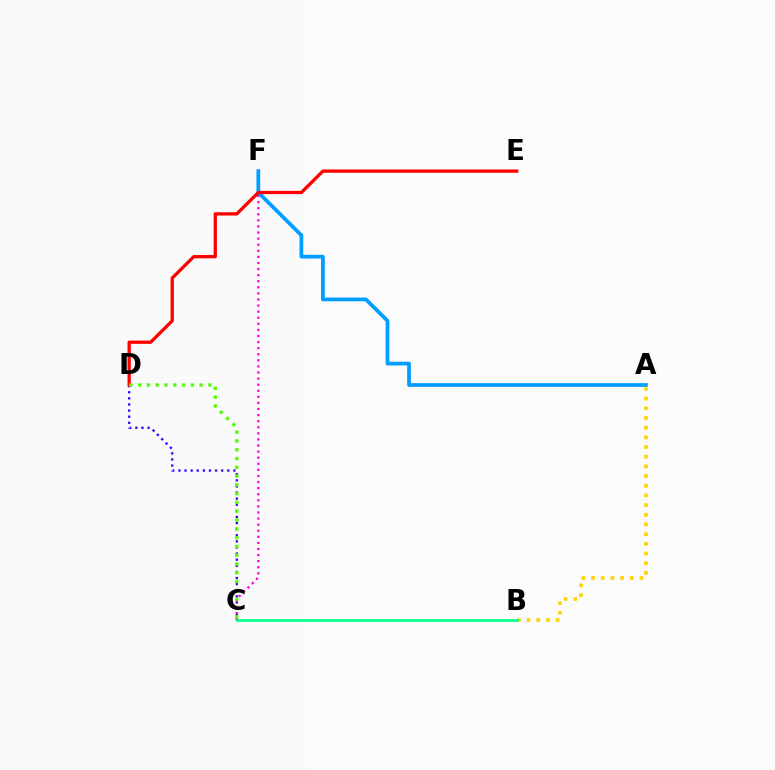{('C', 'D'): [{'color': '#3700ff', 'line_style': 'dotted', 'thickness': 1.66}, {'color': '#4fff00', 'line_style': 'dotted', 'thickness': 2.39}], ('C', 'F'): [{'color': '#ff00ed', 'line_style': 'dotted', 'thickness': 1.65}], ('A', 'B'): [{'color': '#ffd500', 'line_style': 'dotted', 'thickness': 2.63}], ('A', 'F'): [{'color': '#009eff', 'line_style': 'solid', 'thickness': 2.69}], ('D', 'E'): [{'color': '#ff0000', 'line_style': 'solid', 'thickness': 2.36}], ('B', 'C'): [{'color': '#00ff86', 'line_style': 'solid', 'thickness': 1.89}]}